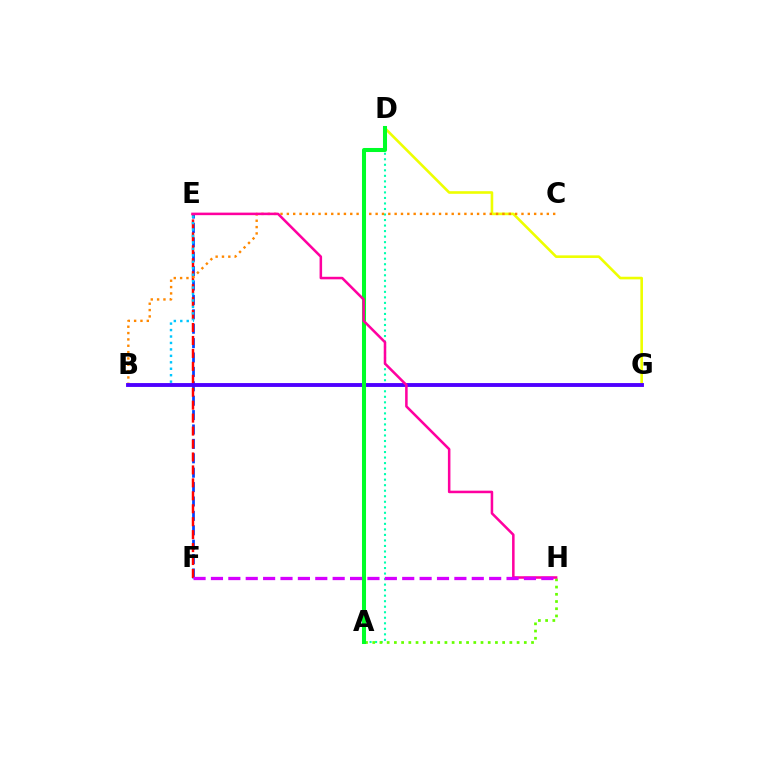{('E', 'F'): [{'color': '#003fff', 'line_style': 'dashed', 'thickness': 1.96}, {'color': '#ff0000', 'line_style': 'dashed', 'thickness': 1.76}], ('A', 'D'): [{'color': '#00ffaf', 'line_style': 'dotted', 'thickness': 1.5}, {'color': '#00ff27', 'line_style': 'solid', 'thickness': 2.91}], ('D', 'G'): [{'color': '#eeff00', 'line_style': 'solid', 'thickness': 1.88}], ('A', 'H'): [{'color': '#66ff00', 'line_style': 'dotted', 'thickness': 1.96}], ('B', 'C'): [{'color': '#ff8800', 'line_style': 'dotted', 'thickness': 1.72}], ('B', 'E'): [{'color': '#00c7ff', 'line_style': 'dotted', 'thickness': 1.75}], ('B', 'G'): [{'color': '#4f00ff', 'line_style': 'solid', 'thickness': 2.78}], ('E', 'H'): [{'color': '#ff00a0', 'line_style': 'solid', 'thickness': 1.83}], ('F', 'H'): [{'color': '#d600ff', 'line_style': 'dashed', 'thickness': 2.36}]}